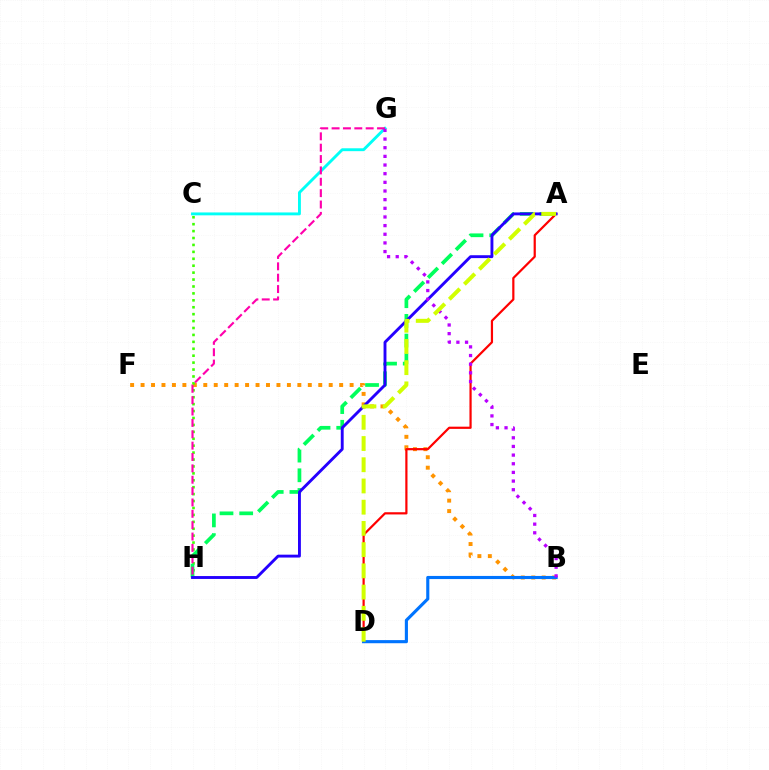{('B', 'F'): [{'color': '#ff9400', 'line_style': 'dotted', 'thickness': 2.84}], ('C', 'H'): [{'color': '#3dff00', 'line_style': 'dotted', 'thickness': 1.88}], ('A', 'D'): [{'color': '#ff0000', 'line_style': 'solid', 'thickness': 1.59}, {'color': '#d1ff00', 'line_style': 'dashed', 'thickness': 2.88}], ('B', 'D'): [{'color': '#0074ff', 'line_style': 'solid', 'thickness': 2.25}], ('C', 'G'): [{'color': '#00fff6', 'line_style': 'solid', 'thickness': 2.08}], ('A', 'H'): [{'color': '#00ff5c', 'line_style': 'dashed', 'thickness': 2.68}, {'color': '#2500ff', 'line_style': 'solid', 'thickness': 2.08}], ('G', 'H'): [{'color': '#ff00ac', 'line_style': 'dashed', 'thickness': 1.54}], ('B', 'G'): [{'color': '#b900ff', 'line_style': 'dotted', 'thickness': 2.35}]}